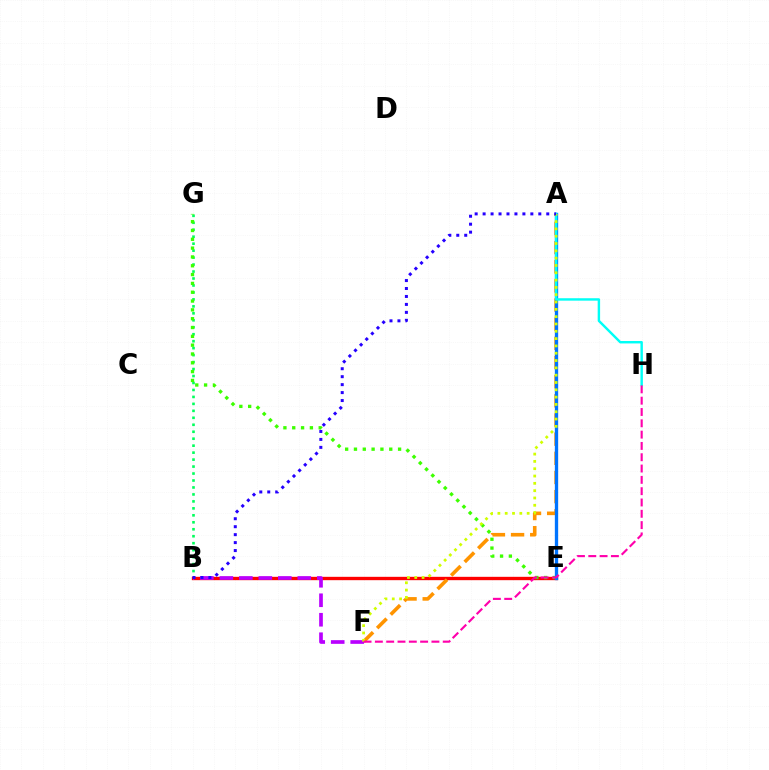{('B', 'G'): [{'color': '#00ff5c', 'line_style': 'dotted', 'thickness': 1.89}], ('B', 'E'): [{'color': '#ff0000', 'line_style': 'solid', 'thickness': 2.42}], ('B', 'F'): [{'color': '#b900ff', 'line_style': 'dashed', 'thickness': 2.65}], ('E', 'G'): [{'color': '#3dff00', 'line_style': 'dotted', 'thickness': 2.4}], ('A', 'F'): [{'color': '#ff9400', 'line_style': 'dashed', 'thickness': 2.6}, {'color': '#d1ff00', 'line_style': 'dotted', 'thickness': 1.99}], ('A', 'E'): [{'color': '#0074ff', 'line_style': 'solid', 'thickness': 2.39}], ('A', 'H'): [{'color': '#00fff6', 'line_style': 'solid', 'thickness': 1.75}], ('F', 'H'): [{'color': '#ff00ac', 'line_style': 'dashed', 'thickness': 1.54}], ('A', 'B'): [{'color': '#2500ff', 'line_style': 'dotted', 'thickness': 2.16}]}